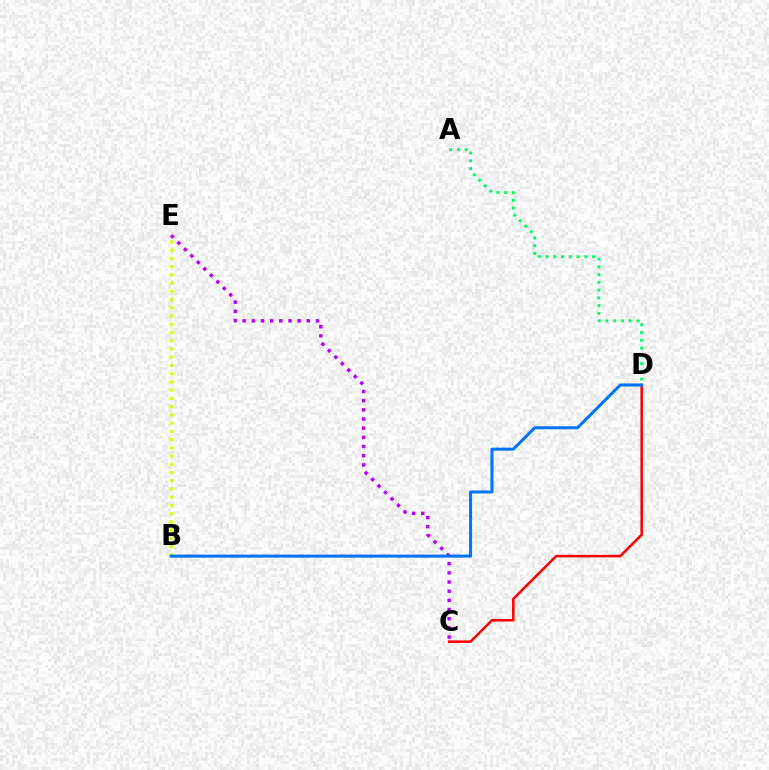{('A', 'D'): [{'color': '#00ff5c', 'line_style': 'dotted', 'thickness': 2.11}], ('B', 'E'): [{'color': '#d1ff00', 'line_style': 'dotted', 'thickness': 2.24}], ('C', 'E'): [{'color': '#b900ff', 'line_style': 'dotted', 'thickness': 2.49}], ('C', 'D'): [{'color': '#ff0000', 'line_style': 'solid', 'thickness': 1.83}], ('B', 'D'): [{'color': '#0074ff', 'line_style': 'solid', 'thickness': 2.18}]}